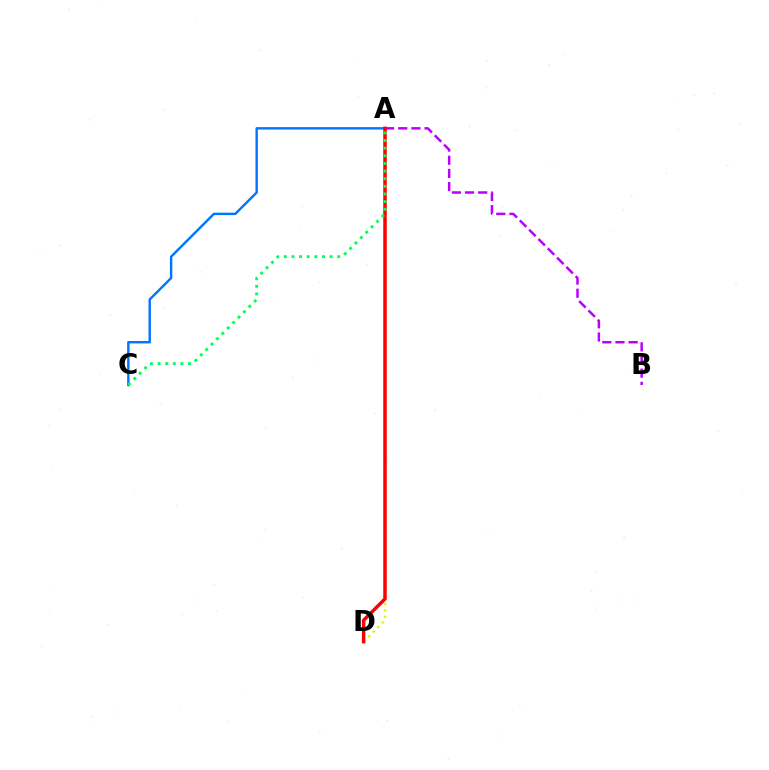{('A', 'D'): [{'color': '#d1ff00', 'line_style': 'dotted', 'thickness': 1.76}, {'color': '#ff0000', 'line_style': 'solid', 'thickness': 2.51}], ('A', 'C'): [{'color': '#0074ff', 'line_style': 'solid', 'thickness': 1.73}, {'color': '#00ff5c', 'line_style': 'dotted', 'thickness': 2.07}], ('A', 'B'): [{'color': '#b900ff', 'line_style': 'dashed', 'thickness': 1.79}]}